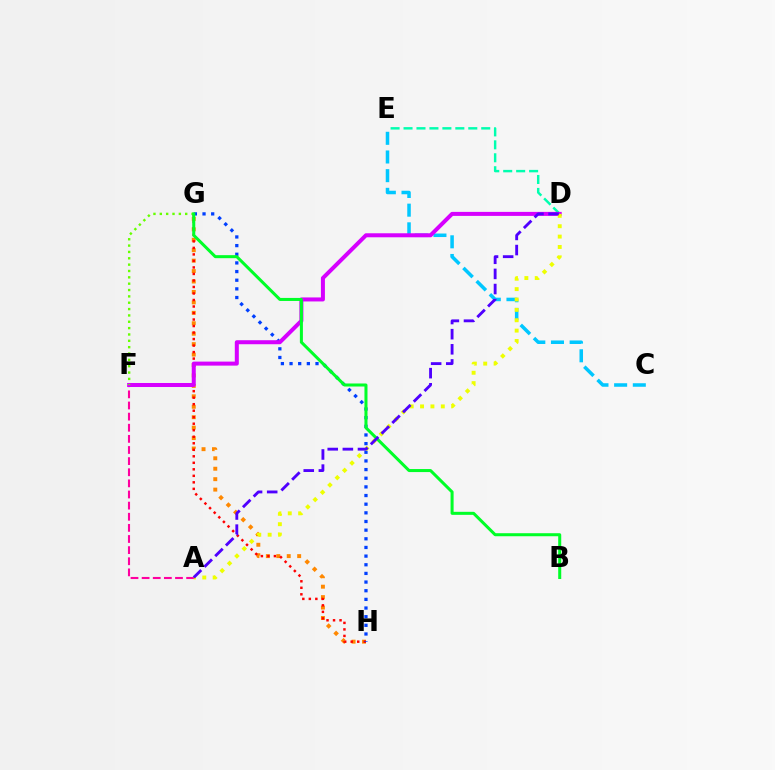{('G', 'H'): [{'color': '#ff8800', 'line_style': 'dotted', 'thickness': 2.84}, {'color': '#ff0000', 'line_style': 'dotted', 'thickness': 1.77}, {'color': '#003fff', 'line_style': 'dotted', 'thickness': 2.35}], ('A', 'F'): [{'color': '#ff00a0', 'line_style': 'dashed', 'thickness': 1.51}], ('C', 'E'): [{'color': '#00c7ff', 'line_style': 'dashed', 'thickness': 2.54}], ('D', 'E'): [{'color': '#00ffaf', 'line_style': 'dashed', 'thickness': 1.76}], ('D', 'F'): [{'color': '#d600ff', 'line_style': 'solid', 'thickness': 2.89}], ('A', 'D'): [{'color': '#eeff00', 'line_style': 'dotted', 'thickness': 2.82}, {'color': '#4f00ff', 'line_style': 'dashed', 'thickness': 2.05}], ('F', 'G'): [{'color': '#66ff00', 'line_style': 'dotted', 'thickness': 1.72}], ('B', 'G'): [{'color': '#00ff27', 'line_style': 'solid', 'thickness': 2.18}]}